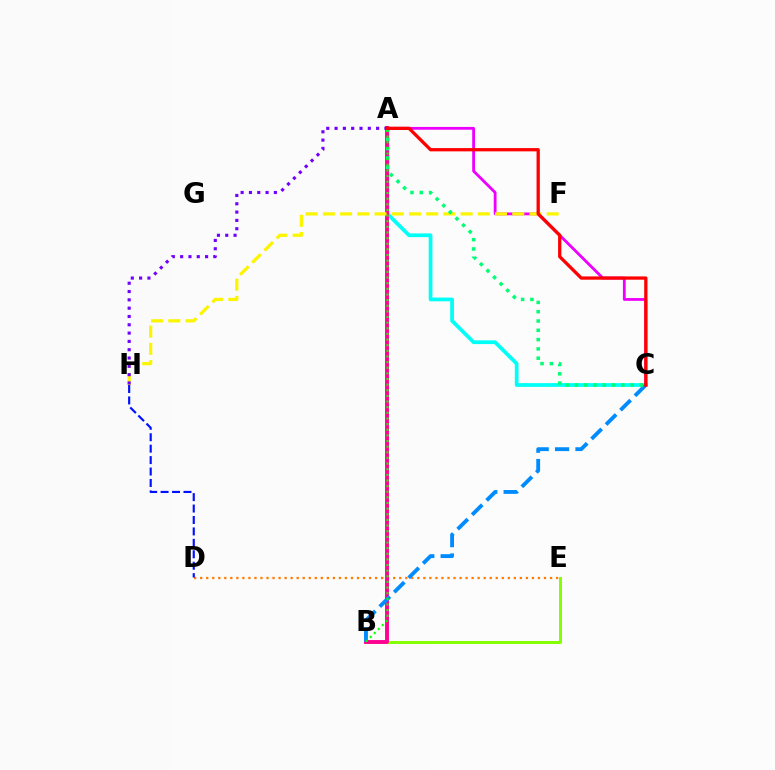{('D', 'E'): [{'color': '#ff7c00', 'line_style': 'dotted', 'thickness': 1.64}], ('D', 'H'): [{'color': '#0010ff', 'line_style': 'dashed', 'thickness': 1.55}], ('A', 'C'): [{'color': '#00fff6', 'line_style': 'solid', 'thickness': 2.69}, {'color': '#ee00ff', 'line_style': 'solid', 'thickness': 2.02}, {'color': '#00ff74', 'line_style': 'dotted', 'thickness': 2.52}, {'color': '#ff0000', 'line_style': 'solid', 'thickness': 2.36}], ('B', 'E'): [{'color': '#84ff00', 'line_style': 'solid', 'thickness': 2.13}], ('A', 'B'): [{'color': '#ff0094', 'line_style': 'solid', 'thickness': 2.8}, {'color': '#08ff00', 'line_style': 'dotted', 'thickness': 1.53}], ('B', 'C'): [{'color': '#008cff', 'line_style': 'dashed', 'thickness': 2.77}], ('F', 'H'): [{'color': '#fcf500', 'line_style': 'dashed', 'thickness': 2.34}], ('A', 'H'): [{'color': '#7200ff', 'line_style': 'dotted', 'thickness': 2.26}]}